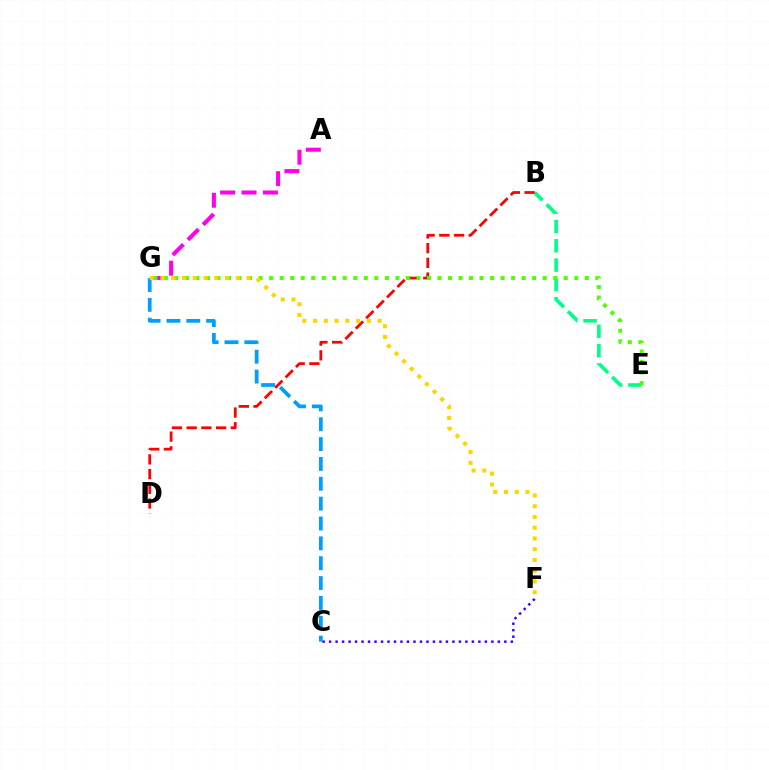{('B', 'E'): [{'color': '#00ff86', 'line_style': 'dashed', 'thickness': 2.62}], ('B', 'D'): [{'color': '#ff0000', 'line_style': 'dashed', 'thickness': 2.0}], ('A', 'G'): [{'color': '#ff00ed', 'line_style': 'dashed', 'thickness': 2.91}], ('E', 'G'): [{'color': '#4fff00', 'line_style': 'dotted', 'thickness': 2.86}], ('C', 'G'): [{'color': '#009eff', 'line_style': 'dashed', 'thickness': 2.7}], ('F', 'G'): [{'color': '#ffd500', 'line_style': 'dotted', 'thickness': 2.92}], ('C', 'F'): [{'color': '#3700ff', 'line_style': 'dotted', 'thickness': 1.76}]}